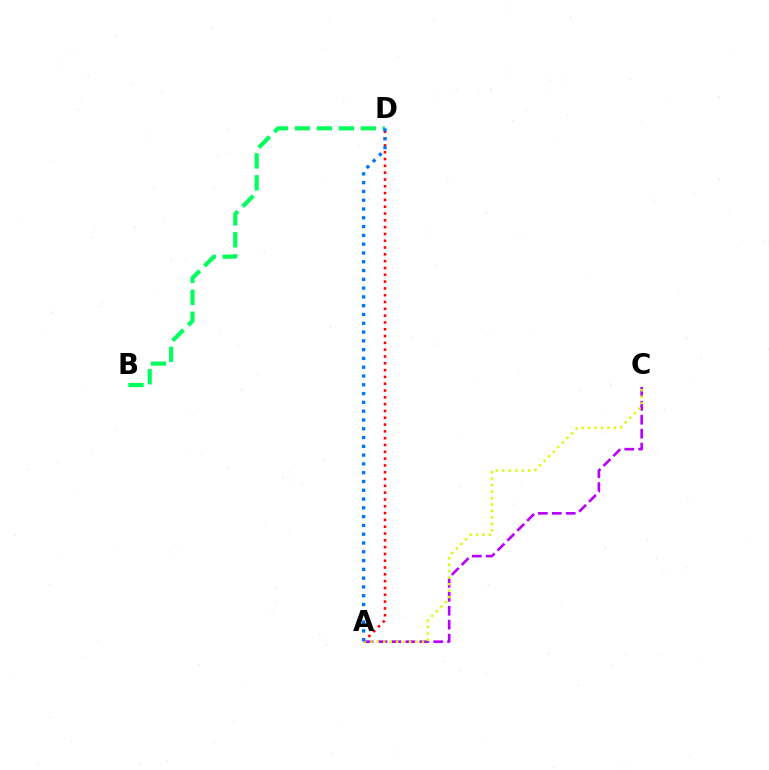{('B', 'D'): [{'color': '#00ff5c', 'line_style': 'dashed', 'thickness': 2.98}], ('A', 'D'): [{'color': '#ff0000', 'line_style': 'dotted', 'thickness': 1.85}, {'color': '#0074ff', 'line_style': 'dotted', 'thickness': 2.39}], ('A', 'C'): [{'color': '#b900ff', 'line_style': 'dashed', 'thickness': 1.9}, {'color': '#d1ff00', 'line_style': 'dotted', 'thickness': 1.76}]}